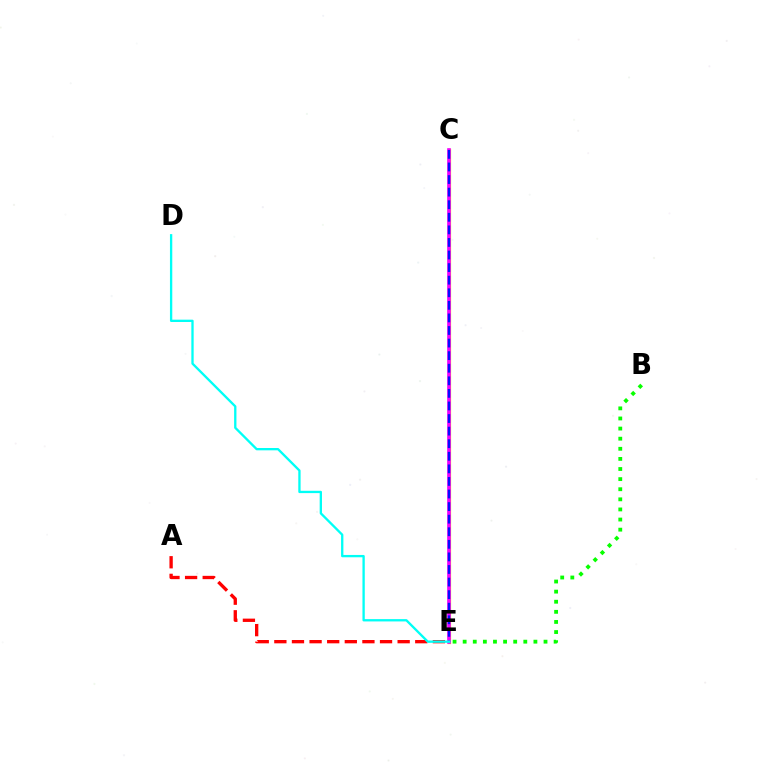{('B', 'E'): [{'color': '#08ff00', 'line_style': 'dotted', 'thickness': 2.75}], ('C', 'E'): [{'color': '#fcf500', 'line_style': 'solid', 'thickness': 2.36}, {'color': '#ee00ff', 'line_style': 'solid', 'thickness': 2.61}, {'color': '#0010ff', 'line_style': 'dashed', 'thickness': 1.71}], ('A', 'E'): [{'color': '#ff0000', 'line_style': 'dashed', 'thickness': 2.39}], ('D', 'E'): [{'color': '#00fff6', 'line_style': 'solid', 'thickness': 1.67}]}